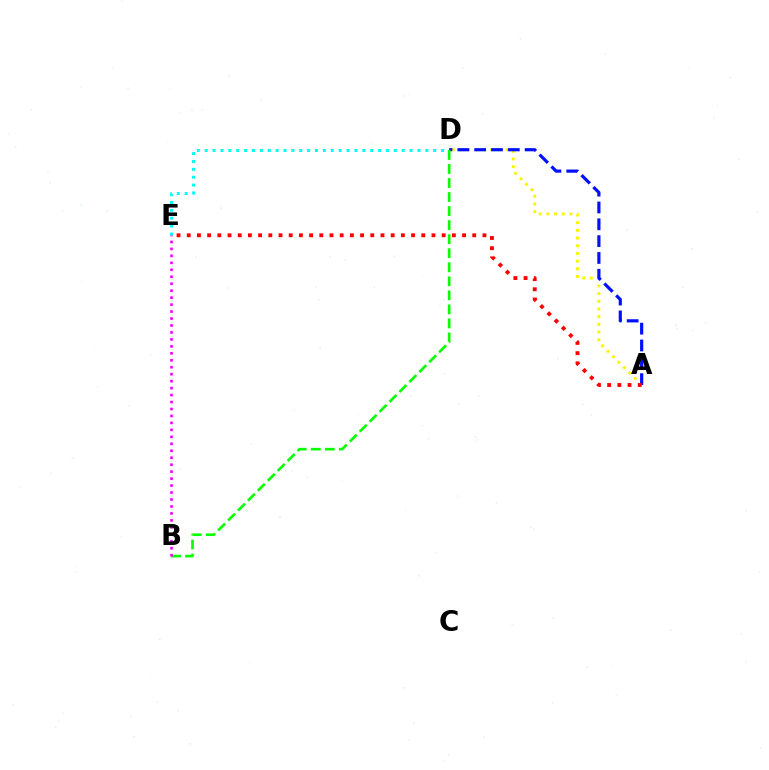{('D', 'E'): [{'color': '#00fff6', 'line_style': 'dotted', 'thickness': 2.14}], ('A', 'D'): [{'color': '#fcf500', 'line_style': 'dotted', 'thickness': 2.09}, {'color': '#0010ff', 'line_style': 'dashed', 'thickness': 2.29}], ('B', 'D'): [{'color': '#08ff00', 'line_style': 'dashed', 'thickness': 1.91}], ('A', 'E'): [{'color': '#ff0000', 'line_style': 'dotted', 'thickness': 2.77}], ('B', 'E'): [{'color': '#ee00ff', 'line_style': 'dotted', 'thickness': 1.89}]}